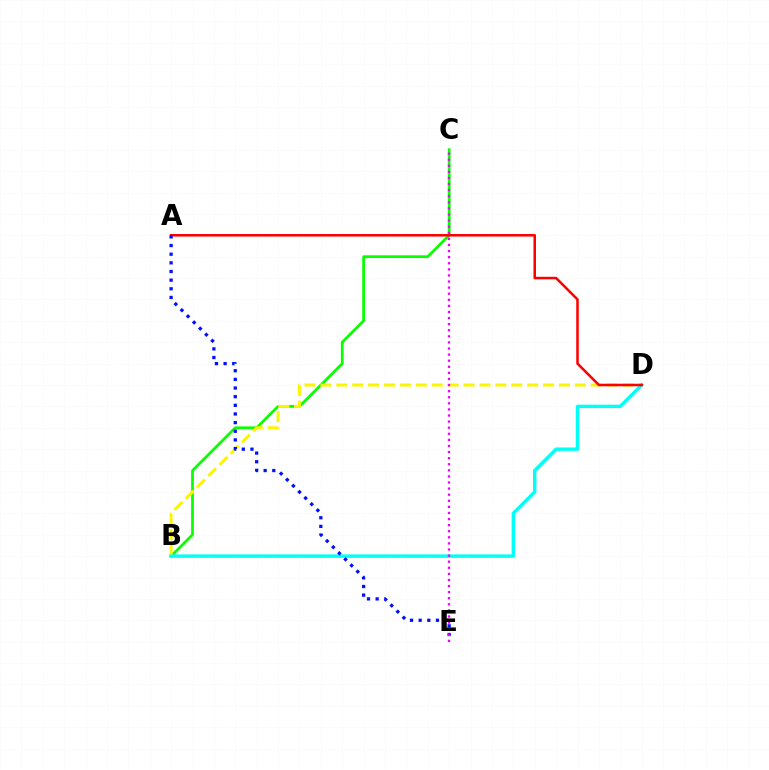{('B', 'C'): [{'color': '#08ff00', 'line_style': 'solid', 'thickness': 1.98}], ('B', 'D'): [{'color': '#fcf500', 'line_style': 'dashed', 'thickness': 2.16}, {'color': '#00fff6', 'line_style': 'solid', 'thickness': 2.46}], ('A', 'D'): [{'color': '#ff0000', 'line_style': 'solid', 'thickness': 1.83}], ('A', 'E'): [{'color': '#0010ff', 'line_style': 'dotted', 'thickness': 2.35}], ('C', 'E'): [{'color': '#ee00ff', 'line_style': 'dotted', 'thickness': 1.65}]}